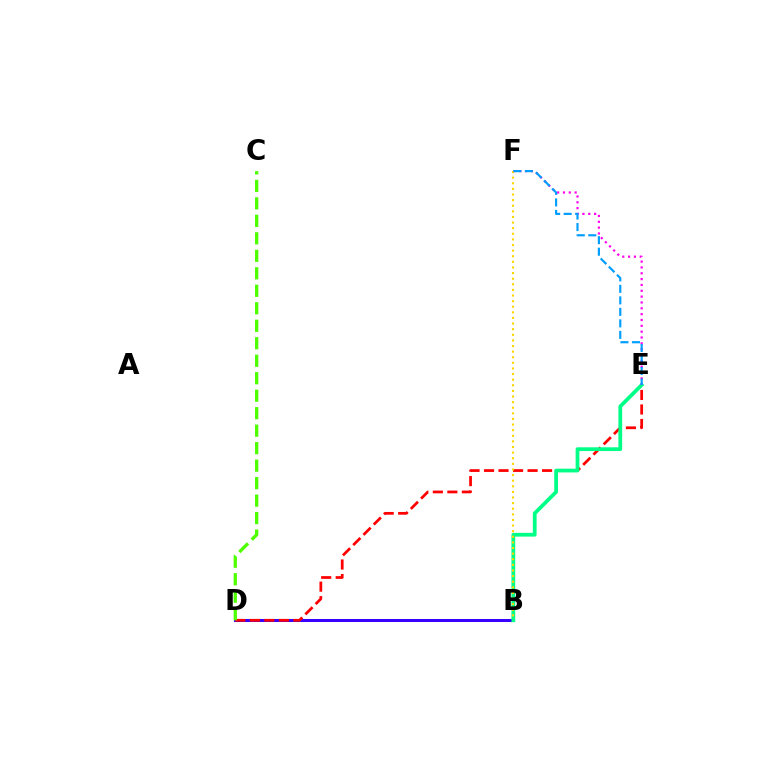{('B', 'D'): [{'color': '#3700ff', 'line_style': 'solid', 'thickness': 2.16}], ('D', 'E'): [{'color': '#ff0000', 'line_style': 'dashed', 'thickness': 1.97}], ('B', 'E'): [{'color': '#00ff86', 'line_style': 'solid', 'thickness': 2.7}], ('E', 'F'): [{'color': '#ff00ed', 'line_style': 'dotted', 'thickness': 1.59}, {'color': '#009eff', 'line_style': 'dashed', 'thickness': 1.56}], ('C', 'D'): [{'color': '#4fff00', 'line_style': 'dashed', 'thickness': 2.38}], ('B', 'F'): [{'color': '#ffd500', 'line_style': 'dotted', 'thickness': 1.52}]}